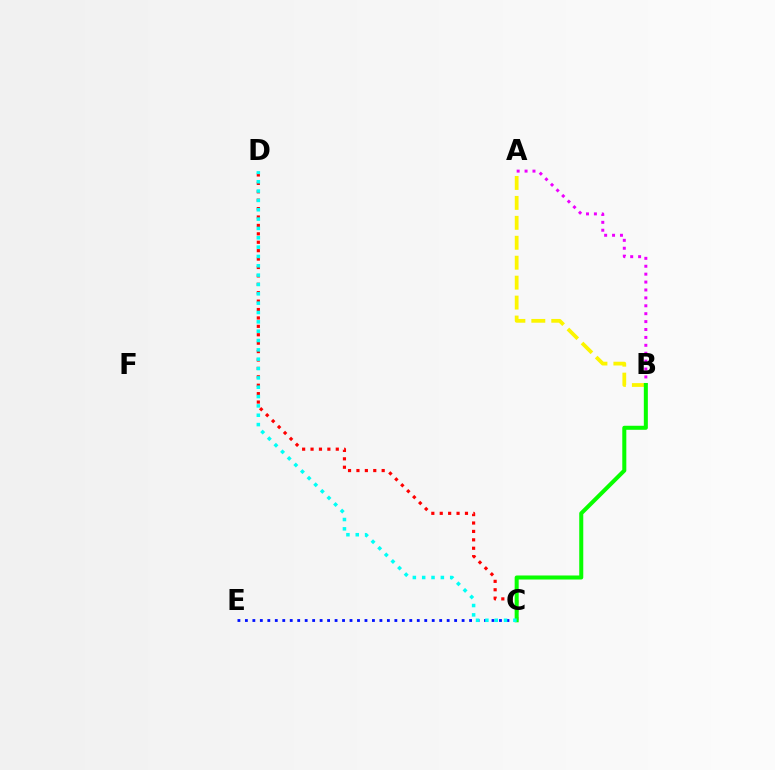{('A', 'B'): [{'color': '#fcf500', 'line_style': 'dashed', 'thickness': 2.71}, {'color': '#ee00ff', 'line_style': 'dotted', 'thickness': 2.15}], ('C', 'D'): [{'color': '#ff0000', 'line_style': 'dotted', 'thickness': 2.29}, {'color': '#00fff6', 'line_style': 'dotted', 'thickness': 2.54}], ('C', 'E'): [{'color': '#0010ff', 'line_style': 'dotted', 'thickness': 2.03}], ('B', 'C'): [{'color': '#08ff00', 'line_style': 'solid', 'thickness': 2.9}]}